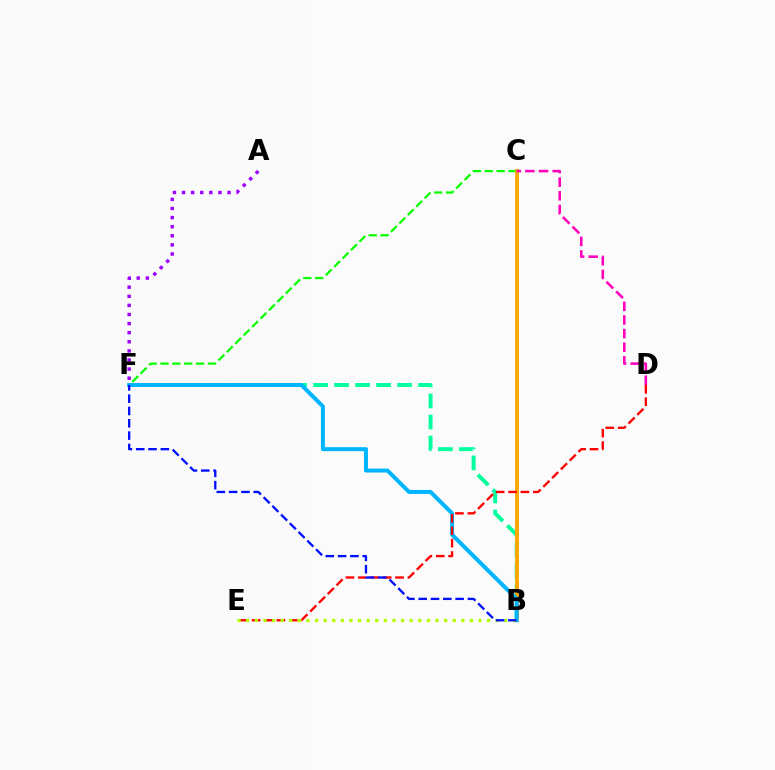{('C', 'F'): [{'color': '#08ff00', 'line_style': 'dashed', 'thickness': 1.61}], ('B', 'F'): [{'color': '#00ff9d', 'line_style': 'dashed', 'thickness': 2.85}, {'color': '#00b5ff', 'line_style': 'solid', 'thickness': 2.87}, {'color': '#0010ff', 'line_style': 'dashed', 'thickness': 1.67}], ('B', 'C'): [{'color': '#ffa500', 'line_style': 'solid', 'thickness': 2.76}], ('D', 'E'): [{'color': '#ff0000', 'line_style': 'dashed', 'thickness': 1.68}], ('A', 'F'): [{'color': '#9b00ff', 'line_style': 'dotted', 'thickness': 2.47}], ('C', 'D'): [{'color': '#ff00bd', 'line_style': 'dashed', 'thickness': 1.85}], ('B', 'E'): [{'color': '#b3ff00', 'line_style': 'dotted', 'thickness': 2.34}]}